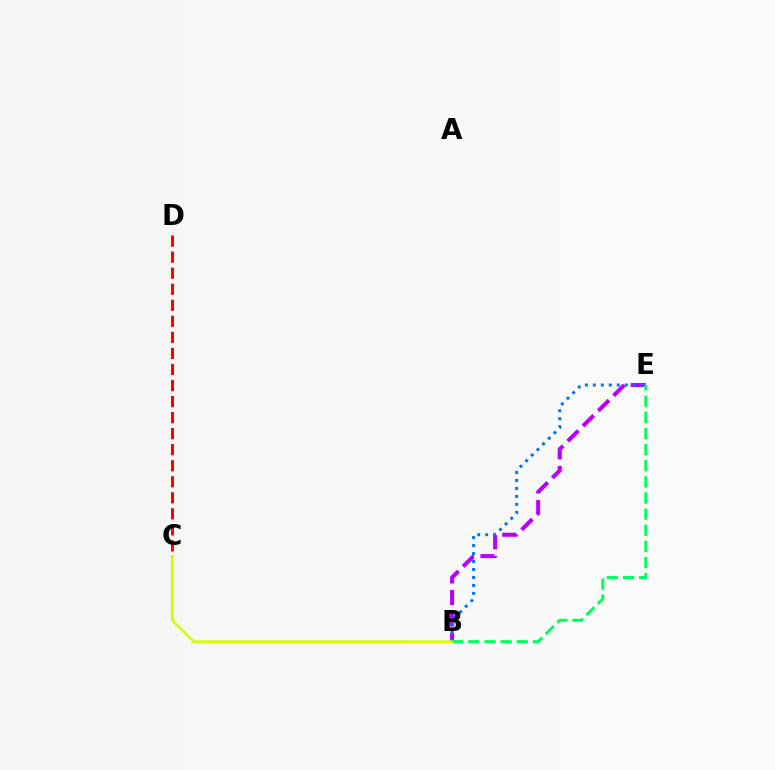{('B', 'E'): [{'color': '#b900ff', 'line_style': 'dashed', 'thickness': 2.93}, {'color': '#00ff5c', 'line_style': 'dashed', 'thickness': 2.19}, {'color': '#0074ff', 'line_style': 'dotted', 'thickness': 2.16}], ('B', 'C'): [{'color': '#d1ff00', 'line_style': 'solid', 'thickness': 1.94}], ('C', 'D'): [{'color': '#ff0000', 'line_style': 'dashed', 'thickness': 2.18}]}